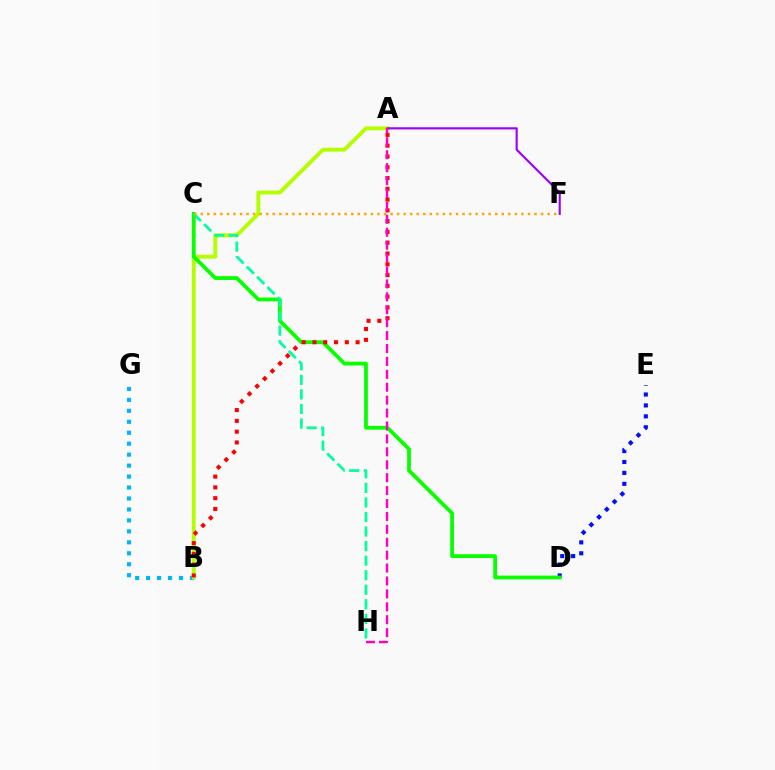{('B', 'G'): [{'color': '#00b5ff', 'line_style': 'dotted', 'thickness': 2.98}], ('A', 'B'): [{'color': '#b3ff00', 'line_style': 'solid', 'thickness': 2.78}, {'color': '#ff0000', 'line_style': 'dotted', 'thickness': 2.93}], ('D', 'E'): [{'color': '#0010ff', 'line_style': 'dotted', 'thickness': 2.97}], ('C', 'D'): [{'color': '#08ff00', 'line_style': 'solid', 'thickness': 2.72}], ('C', 'H'): [{'color': '#00ff9d', 'line_style': 'dashed', 'thickness': 1.98}], ('A', 'F'): [{'color': '#9b00ff', 'line_style': 'solid', 'thickness': 1.53}], ('C', 'F'): [{'color': '#ffa500', 'line_style': 'dotted', 'thickness': 1.78}], ('A', 'H'): [{'color': '#ff00bd', 'line_style': 'dashed', 'thickness': 1.75}]}